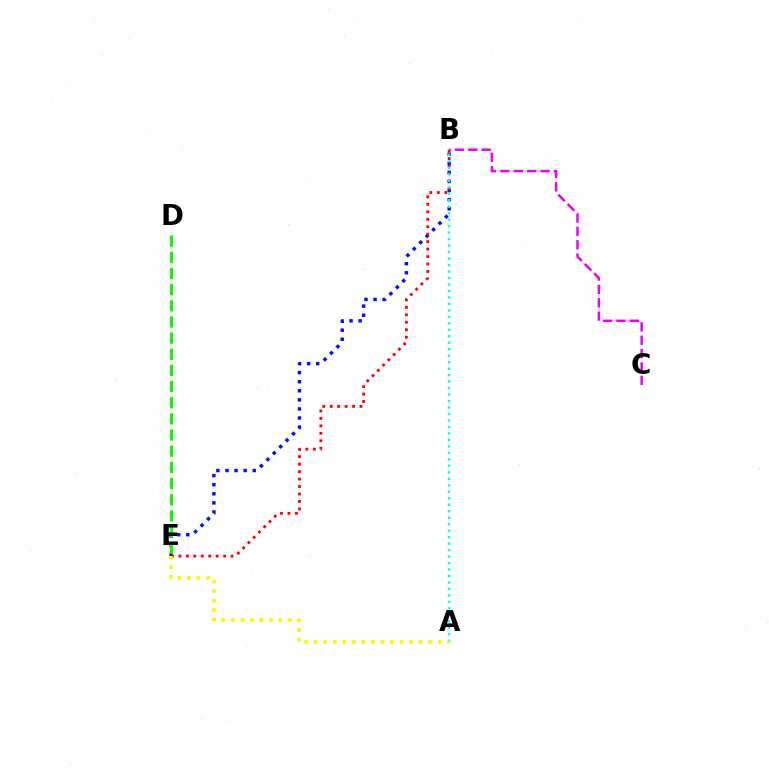{('B', 'E'): [{'color': '#0010ff', 'line_style': 'dotted', 'thickness': 2.47}, {'color': '#ff0000', 'line_style': 'dotted', 'thickness': 2.03}], ('D', 'E'): [{'color': '#08ff00', 'line_style': 'dashed', 'thickness': 2.2}], ('A', 'B'): [{'color': '#00fff6', 'line_style': 'dotted', 'thickness': 1.76}], ('B', 'C'): [{'color': '#ee00ff', 'line_style': 'dashed', 'thickness': 1.82}], ('A', 'E'): [{'color': '#fcf500', 'line_style': 'dotted', 'thickness': 2.59}]}